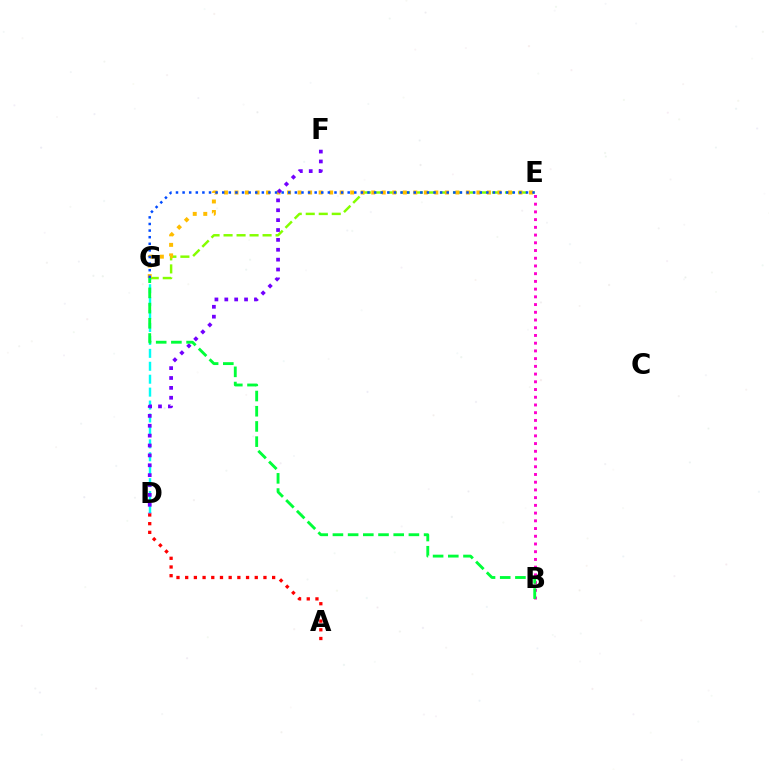{('A', 'D'): [{'color': '#ff0000', 'line_style': 'dotted', 'thickness': 2.36}], ('E', 'G'): [{'color': '#84ff00', 'line_style': 'dashed', 'thickness': 1.77}, {'color': '#ffbd00', 'line_style': 'dotted', 'thickness': 2.86}, {'color': '#004bff', 'line_style': 'dotted', 'thickness': 1.79}], ('B', 'E'): [{'color': '#ff00cf', 'line_style': 'dotted', 'thickness': 2.1}], ('D', 'G'): [{'color': '#00fff6', 'line_style': 'dashed', 'thickness': 1.76}], ('D', 'F'): [{'color': '#7200ff', 'line_style': 'dotted', 'thickness': 2.68}], ('B', 'G'): [{'color': '#00ff39', 'line_style': 'dashed', 'thickness': 2.06}]}